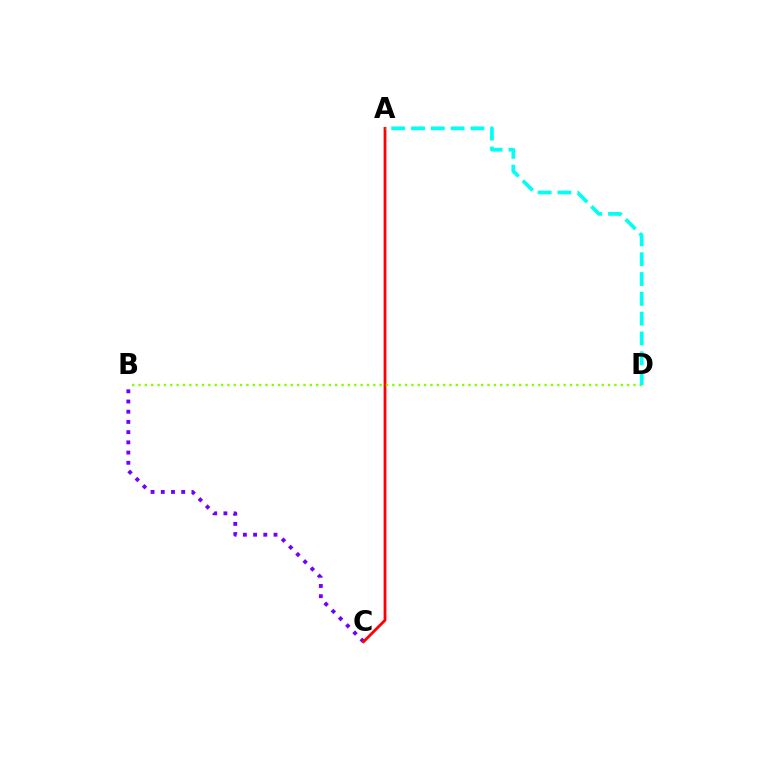{('B', 'C'): [{'color': '#7200ff', 'line_style': 'dotted', 'thickness': 2.78}], ('A', 'C'): [{'color': '#ff0000', 'line_style': 'solid', 'thickness': 2.0}], ('B', 'D'): [{'color': '#84ff00', 'line_style': 'dotted', 'thickness': 1.72}], ('A', 'D'): [{'color': '#00fff6', 'line_style': 'dashed', 'thickness': 2.69}]}